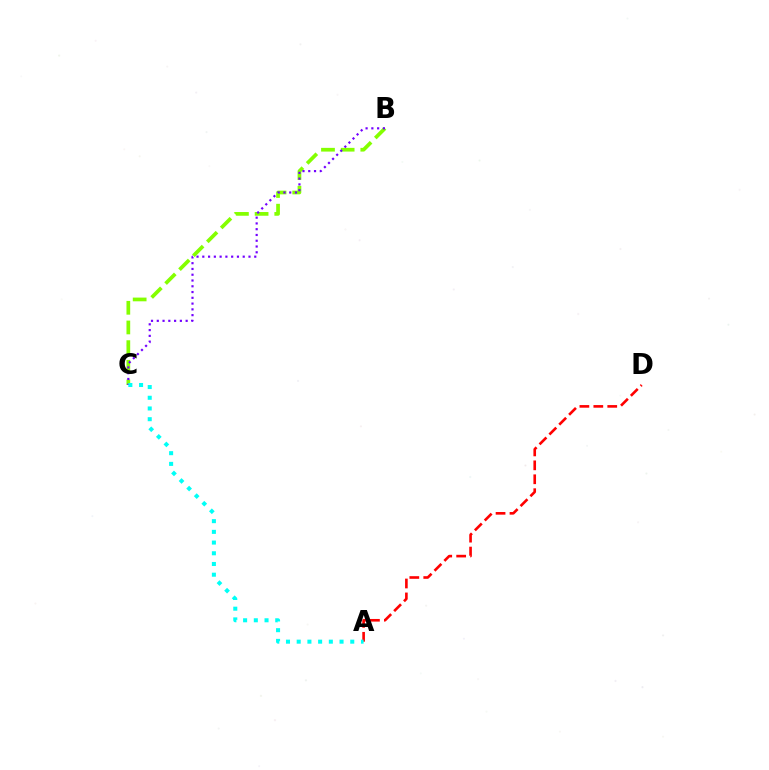{('B', 'C'): [{'color': '#84ff00', 'line_style': 'dashed', 'thickness': 2.67}, {'color': '#7200ff', 'line_style': 'dotted', 'thickness': 1.57}], ('A', 'D'): [{'color': '#ff0000', 'line_style': 'dashed', 'thickness': 1.89}], ('A', 'C'): [{'color': '#00fff6', 'line_style': 'dotted', 'thickness': 2.91}]}